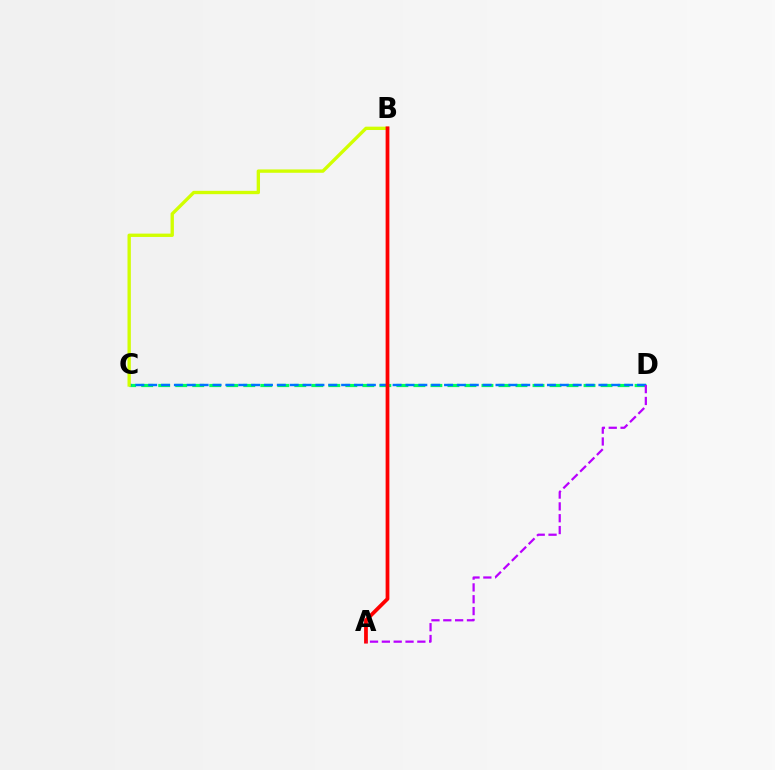{('C', 'D'): [{'color': '#00ff5c', 'line_style': 'dashed', 'thickness': 2.31}, {'color': '#0074ff', 'line_style': 'dashed', 'thickness': 1.75}], ('B', 'C'): [{'color': '#d1ff00', 'line_style': 'solid', 'thickness': 2.41}], ('A', 'B'): [{'color': '#ff0000', 'line_style': 'solid', 'thickness': 2.71}], ('A', 'D'): [{'color': '#b900ff', 'line_style': 'dashed', 'thickness': 1.61}]}